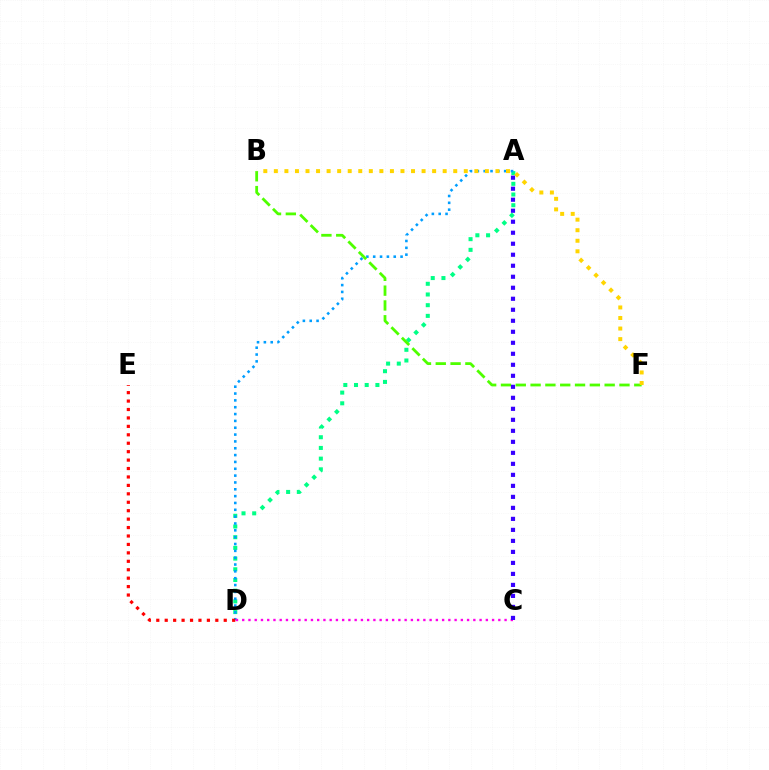{('A', 'D'): [{'color': '#00ff86', 'line_style': 'dotted', 'thickness': 2.91}, {'color': '#009eff', 'line_style': 'dotted', 'thickness': 1.86}], ('D', 'E'): [{'color': '#ff0000', 'line_style': 'dotted', 'thickness': 2.29}], ('C', 'D'): [{'color': '#ff00ed', 'line_style': 'dotted', 'thickness': 1.7}], ('B', 'F'): [{'color': '#4fff00', 'line_style': 'dashed', 'thickness': 2.01}, {'color': '#ffd500', 'line_style': 'dotted', 'thickness': 2.87}], ('A', 'C'): [{'color': '#3700ff', 'line_style': 'dotted', 'thickness': 2.99}]}